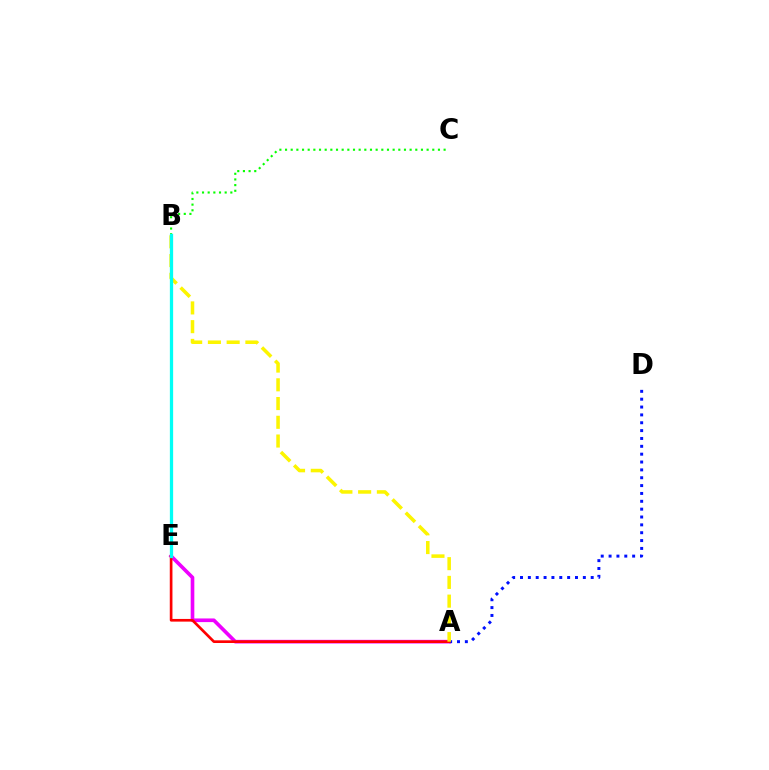{('B', 'C'): [{'color': '#08ff00', 'line_style': 'dotted', 'thickness': 1.54}], ('A', 'E'): [{'color': '#ee00ff', 'line_style': 'solid', 'thickness': 2.63}, {'color': '#ff0000', 'line_style': 'solid', 'thickness': 1.93}], ('A', 'D'): [{'color': '#0010ff', 'line_style': 'dotted', 'thickness': 2.13}], ('A', 'B'): [{'color': '#fcf500', 'line_style': 'dashed', 'thickness': 2.55}], ('B', 'E'): [{'color': '#00fff6', 'line_style': 'solid', 'thickness': 2.35}]}